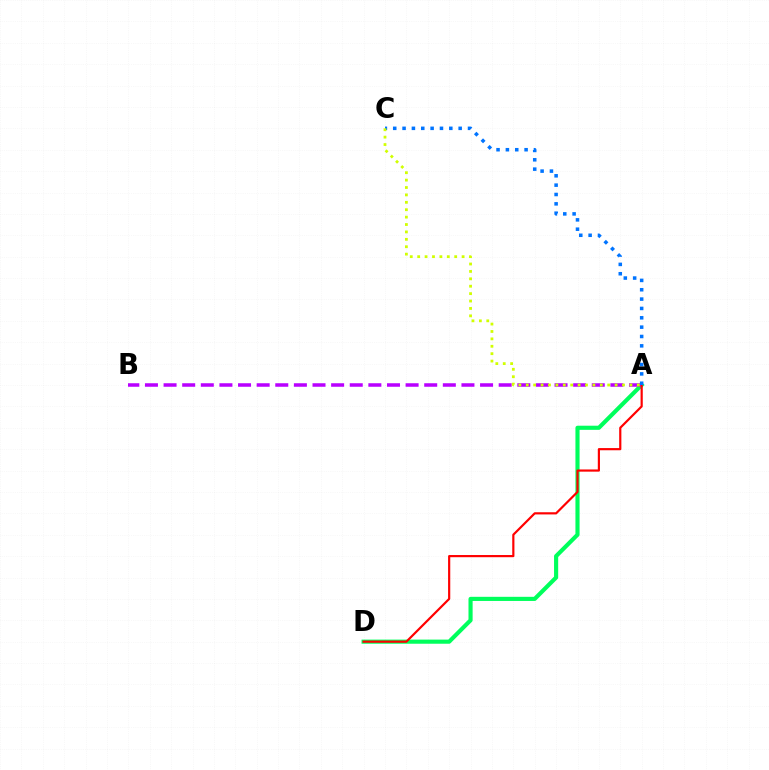{('A', 'D'): [{'color': '#00ff5c', 'line_style': 'solid', 'thickness': 2.98}, {'color': '#ff0000', 'line_style': 'solid', 'thickness': 1.57}], ('A', 'B'): [{'color': '#b900ff', 'line_style': 'dashed', 'thickness': 2.53}], ('A', 'C'): [{'color': '#0074ff', 'line_style': 'dotted', 'thickness': 2.54}, {'color': '#d1ff00', 'line_style': 'dotted', 'thickness': 2.01}]}